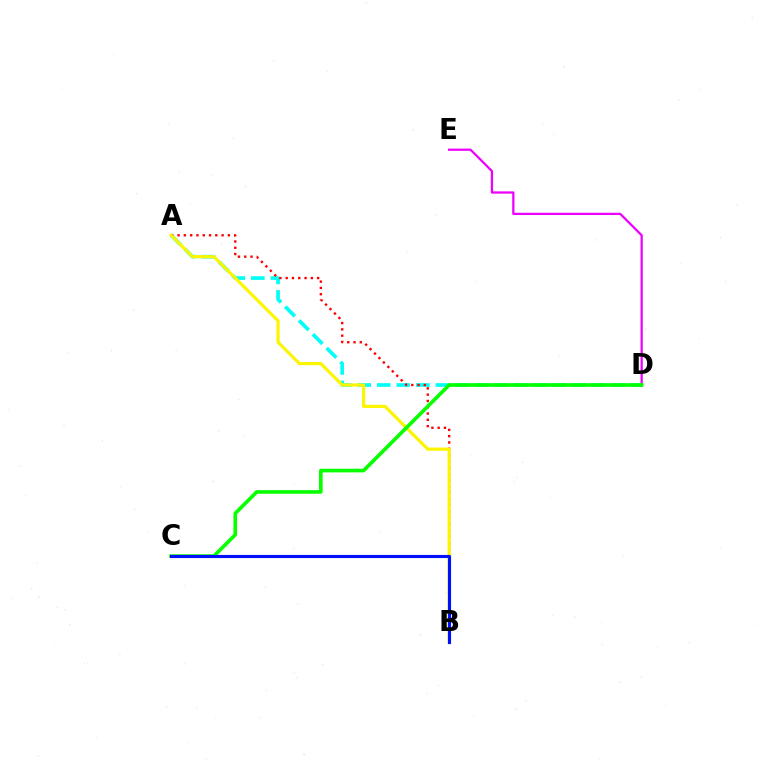{('A', 'D'): [{'color': '#00fff6', 'line_style': 'dashed', 'thickness': 2.65}], ('A', 'B'): [{'color': '#ff0000', 'line_style': 'dotted', 'thickness': 1.71}, {'color': '#fcf500', 'line_style': 'solid', 'thickness': 2.29}], ('D', 'E'): [{'color': '#ee00ff', 'line_style': 'solid', 'thickness': 1.62}], ('C', 'D'): [{'color': '#08ff00', 'line_style': 'solid', 'thickness': 2.62}], ('B', 'C'): [{'color': '#0010ff', 'line_style': 'solid', 'thickness': 2.26}]}